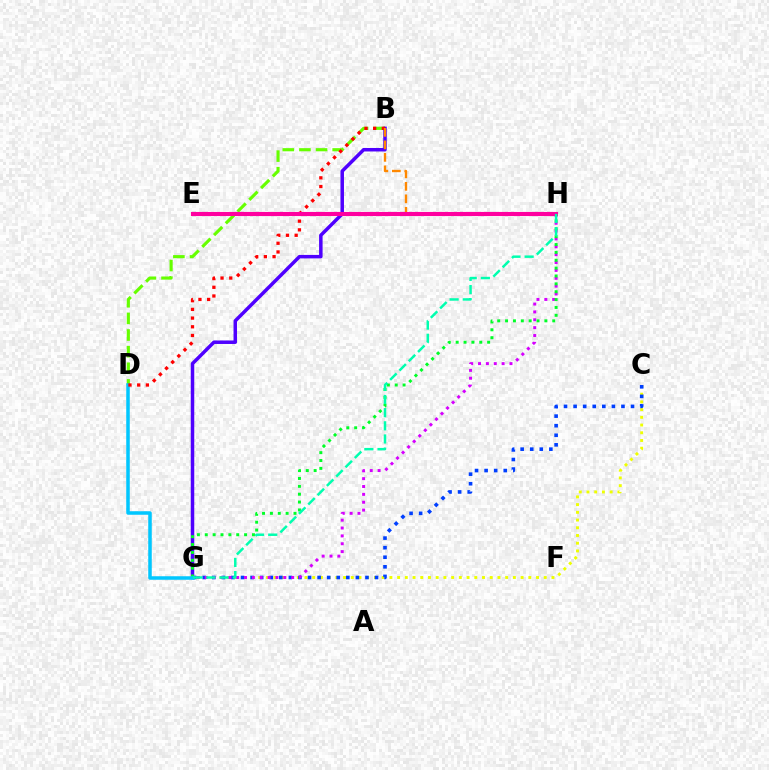{('B', 'G'): [{'color': '#4f00ff', 'line_style': 'solid', 'thickness': 2.52}], ('C', 'G'): [{'color': '#eeff00', 'line_style': 'dotted', 'thickness': 2.1}, {'color': '#003fff', 'line_style': 'dotted', 'thickness': 2.6}], ('B', 'D'): [{'color': '#66ff00', 'line_style': 'dashed', 'thickness': 2.26}, {'color': '#ff0000', 'line_style': 'dotted', 'thickness': 2.36}], ('G', 'H'): [{'color': '#d600ff', 'line_style': 'dotted', 'thickness': 2.14}, {'color': '#00ff27', 'line_style': 'dotted', 'thickness': 2.14}, {'color': '#00ffaf', 'line_style': 'dashed', 'thickness': 1.79}], ('D', 'G'): [{'color': '#00c7ff', 'line_style': 'solid', 'thickness': 2.53}], ('B', 'H'): [{'color': '#ff8800', 'line_style': 'dashed', 'thickness': 1.7}], ('E', 'H'): [{'color': '#ff00a0', 'line_style': 'solid', 'thickness': 2.96}]}